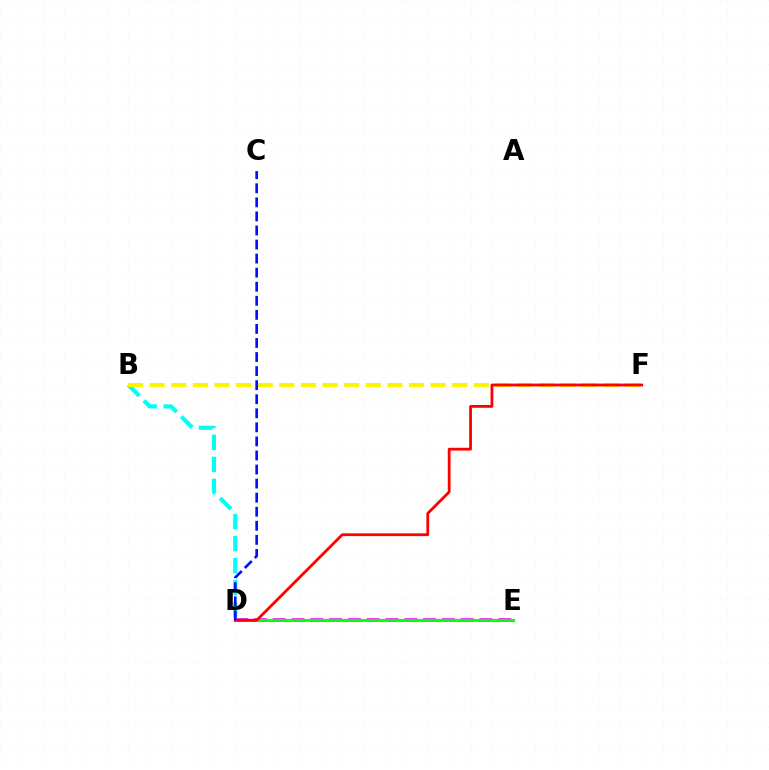{('B', 'D'): [{'color': '#00fff6', 'line_style': 'dashed', 'thickness': 2.99}], ('D', 'E'): [{'color': '#ee00ff', 'line_style': 'dashed', 'thickness': 2.55}, {'color': '#08ff00', 'line_style': 'solid', 'thickness': 2.12}], ('B', 'F'): [{'color': '#fcf500', 'line_style': 'dashed', 'thickness': 2.94}], ('D', 'F'): [{'color': '#ff0000', 'line_style': 'solid', 'thickness': 2.01}], ('C', 'D'): [{'color': '#0010ff', 'line_style': 'dashed', 'thickness': 1.91}]}